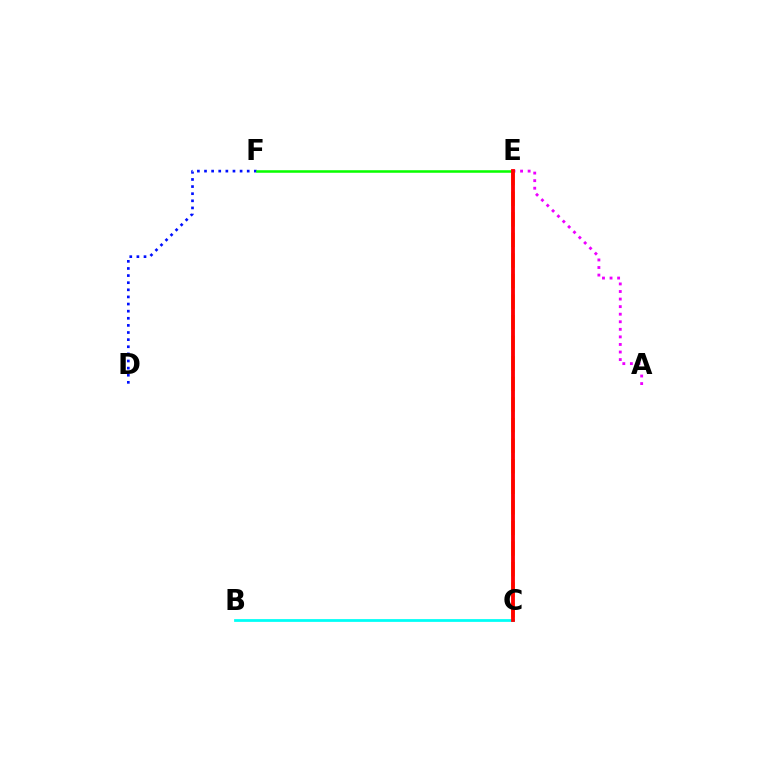{('D', 'F'): [{'color': '#0010ff', 'line_style': 'dotted', 'thickness': 1.93}], ('B', 'C'): [{'color': '#00fff6', 'line_style': 'solid', 'thickness': 1.99}], ('A', 'E'): [{'color': '#ee00ff', 'line_style': 'dotted', 'thickness': 2.05}], ('C', 'E'): [{'color': '#fcf500', 'line_style': 'dashed', 'thickness': 2.8}, {'color': '#ff0000', 'line_style': 'solid', 'thickness': 2.76}], ('E', 'F'): [{'color': '#08ff00', 'line_style': 'solid', 'thickness': 1.82}]}